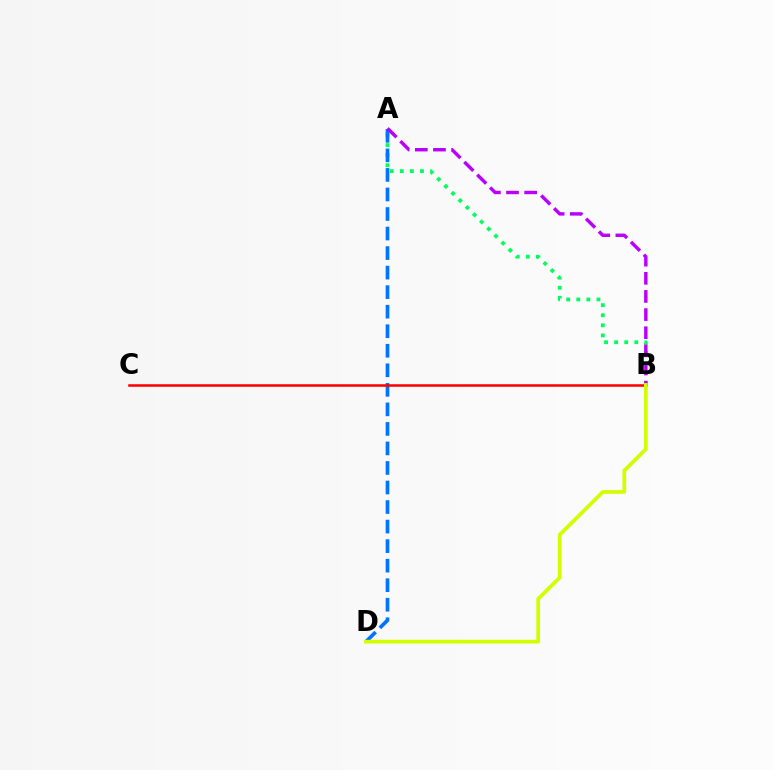{('A', 'B'): [{'color': '#00ff5c', 'line_style': 'dotted', 'thickness': 2.74}, {'color': '#b900ff', 'line_style': 'dashed', 'thickness': 2.46}], ('A', 'D'): [{'color': '#0074ff', 'line_style': 'dashed', 'thickness': 2.65}], ('B', 'C'): [{'color': '#ff0000', 'line_style': 'solid', 'thickness': 1.83}], ('B', 'D'): [{'color': '#d1ff00', 'line_style': 'solid', 'thickness': 2.71}]}